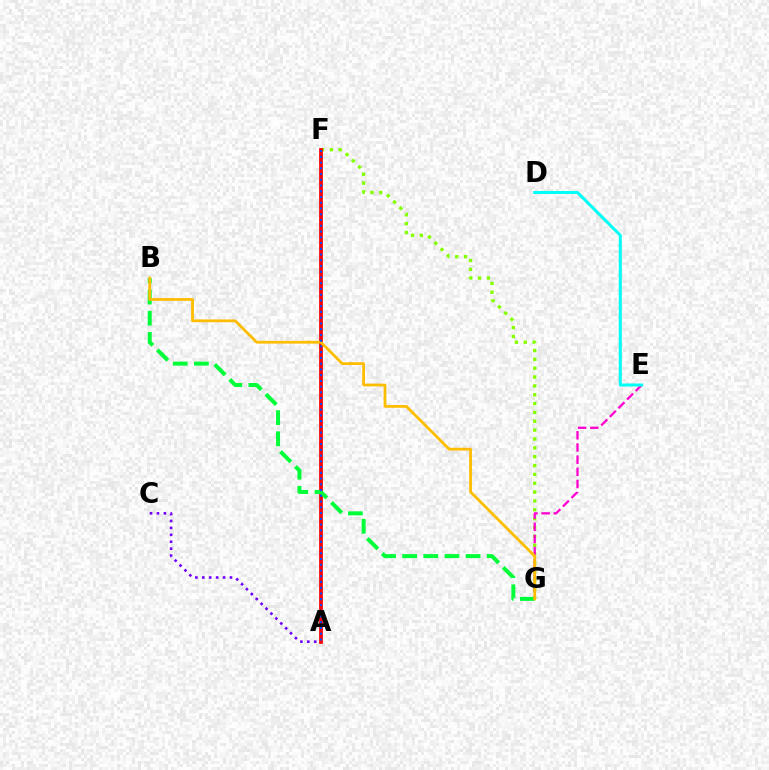{('F', 'G'): [{'color': '#84ff00', 'line_style': 'dotted', 'thickness': 2.4}], ('E', 'G'): [{'color': '#ff00cf', 'line_style': 'dashed', 'thickness': 1.65}], ('A', 'F'): [{'color': '#ff0000', 'line_style': 'solid', 'thickness': 2.69}, {'color': '#004bff', 'line_style': 'dotted', 'thickness': 1.56}], ('B', 'G'): [{'color': '#00ff39', 'line_style': 'dashed', 'thickness': 2.87}, {'color': '#ffbd00', 'line_style': 'solid', 'thickness': 2.0}], ('A', 'C'): [{'color': '#7200ff', 'line_style': 'dotted', 'thickness': 1.88}], ('D', 'E'): [{'color': '#00fff6', 'line_style': 'solid', 'thickness': 2.16}]}